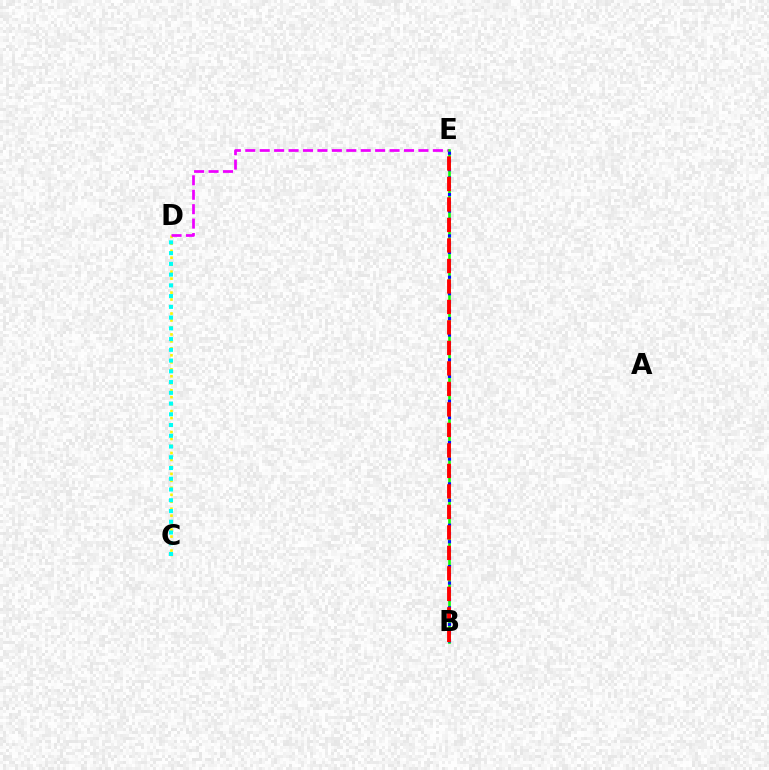{('C', 'D'): [{'color': '#fcf500', 'line_style': 'dotted', 'thickness': 1.89}, {'color': '#00fff6', 'line_style': 'dotted', 'thickness': 2.92}], ('D', 'E'): [{'color': '#ee00ff', 'line_style': 'dashed', 'thickness': 1.96}], ('B', 'E'): [{'color': '#08ff00', 'line_style': 'solid', 'thickness': 1.89}, {'color': '#0010ff', 'line_style': 'dotted', 'thickness': 2.25}, {'color': '#ff0000', 'line_style': 'dashed', 'thickness': 2.78}]}